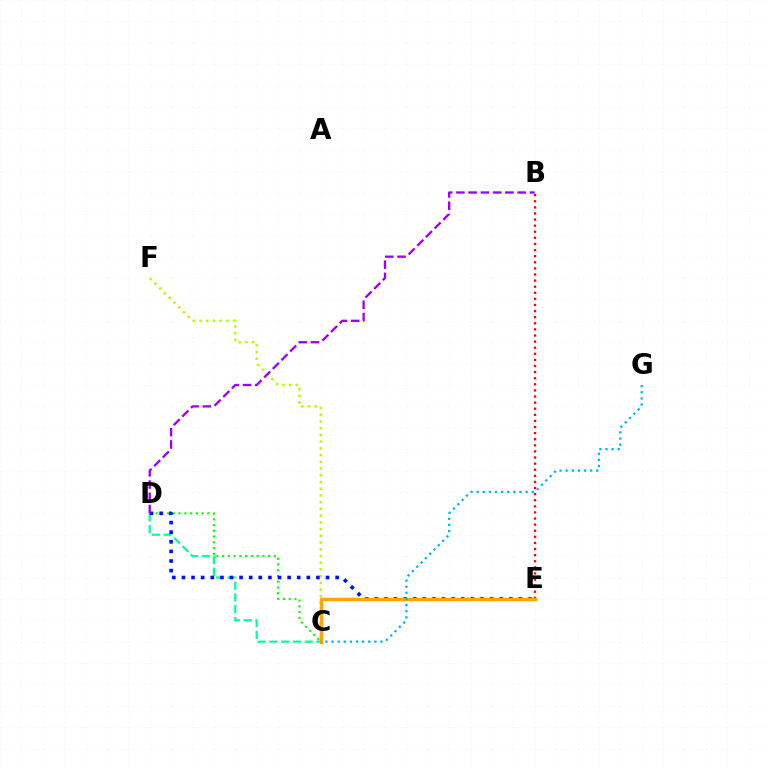{('C', 'D'): [{'color': '#00ff9d', 'line_style': 'dashed', 'thickness': 1.6}, {'color': '#08ff00', 'line_style': 'dotted', 'thickness': 1.56}], ('C', 'F'): [{'color': '#b3ff00', 'line_style': 'dotted', 'thickness': 1.83}], ('B', 'E'): [{'color': '#ff0000', 'line_style': 'dotted', 'thickness': 1.66}], ('C', 'E'): [{'color': '#ff00bd', 'line_style': 'dotted', 'thickness': 1.51}, {'color': '#ffa500', 'line_style': 'solid', 'thickness': 2.47}], ('D', 'E'): [{'color': '#0010ff', 'line_style': 'dotted', 'thickness': 2.61}], ('B', 'D'): [{'color': '#9b00ff', 'line_style': 'dashed', 'thickness': 1.66}], ('C', 'G'): [{'color': '#00b5ff', 'line_style': 'dotted', 'thickness': 1.66}]}